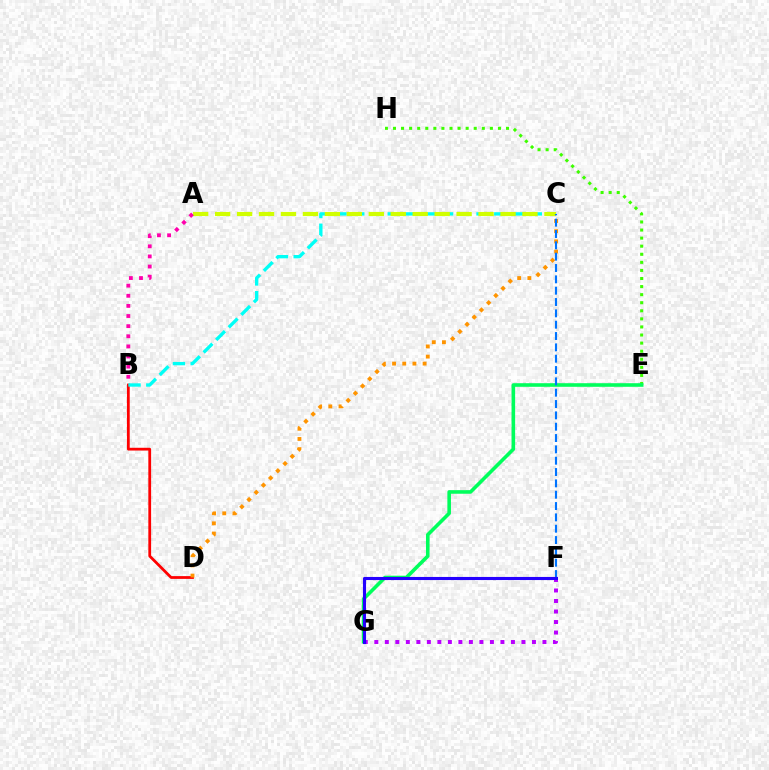{('B', 'D'): [{'color': '#ff0000', 'line_style': 'solid', 'thickness': 2.0}], ('B', 'C'): [{'color': '#00fff6', 'line_style': 'dashed', 'thickness': 2.41}], ('E', 'H'): [{'color': '#3dff00', 'line_style': 'dotted', 'thickness': 2.19}], ('C', 'D'): [{'color': '#ff9400', 'line_style': 'dotted', 'thickness': 2.77}], ('A', 'C'): [{'color': '#d1ff00', 'line_style': 'dashed', 'thickness': 2.98}], ('A', 'B'): [{'color': '#ff00ac', 'line_style': 'dotted', 'thickness': 2.75}], ('E', 'G'): [{'color': '#00ff5c', 'line_style': 'solid', 'thickness': 2.59}], ('F', 'G'): [{'color': '#b900ff', 'line_style': 'dotted', 'thickness': 2.86}, {'color': '#2500ff', 'line_style': 'solid', 'thickness': 2.23}], ('C', 'F'): [{'color': '#0074ff', 'line_style': 'dashed', 'thickness': 1.54}]}